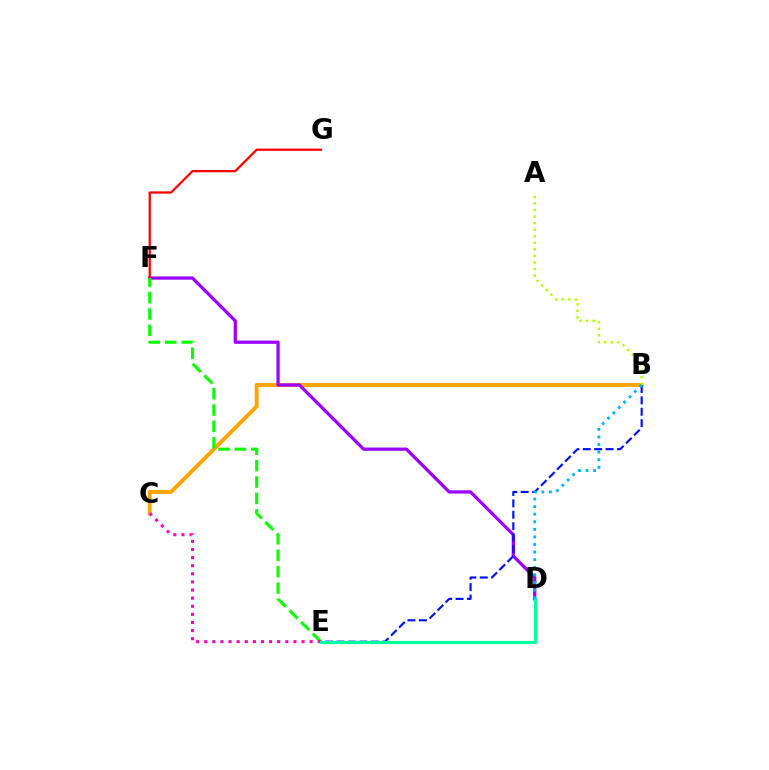{('B', 'C'): [{'color': '#ffa500', 'line_style': 'solid', 'thickness': 2.81}], ('D', 'F'): [{'color': '#9b00ff', 'line_style': 'solid', 'thickness': 2.33}], ('F', 'G'): [{'color': '#ff0000', 'line_style': 'solid', 'thickness': 1.64}], ('E', 'F'): [{'color': '#08ff00', 'line_style': 'dashed', 'thickness': 2.23}], ('B', 'E'): [{'color': '#0010ff', 'line_style': 'dashed', 'thickness': 1.55}], ('C', 'E'): [{'color': '#ff00bd', 'line_style': 'dotted', 'thickness': 2.2}], ('A', 'B'): [{'color': '#b3ff00', 'line_style': 'dotted', 'thickness': 1.78}], ('D', 'E'): [{'color': '#00ff9d', 'line_style': 'solid', 'thickness': 2.29}], ('B', 'D'): [{'color': '#00b5ff', 'line_style': 'dotted', 'thickness': 2.06}]}